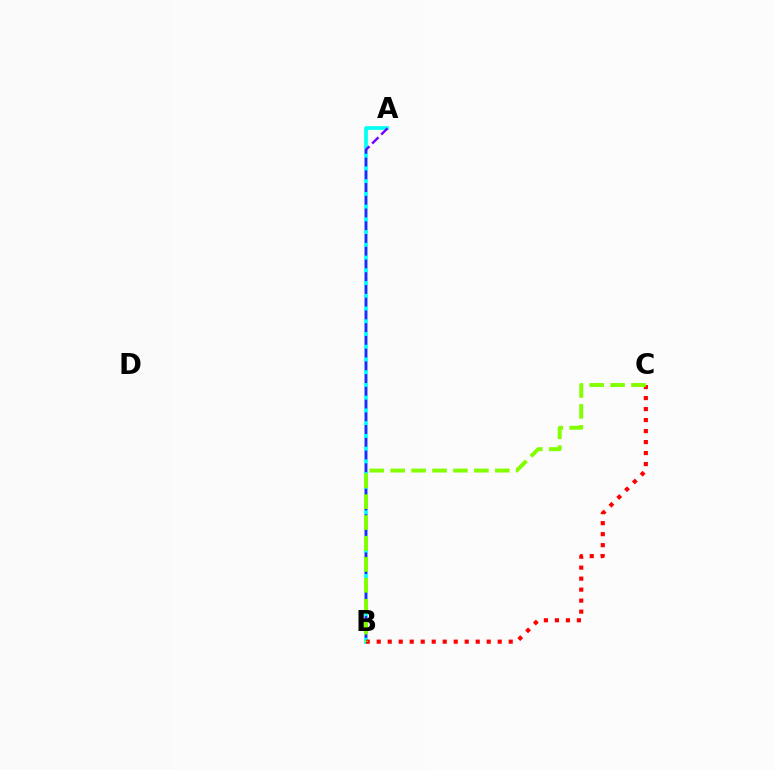{('A', 'B'): [{'color': '#00fff6', 'line_style': 'solid', 'thickness': 2.65}, {'color': '#7200ff', 'line_style': 'dashed', 'thickness': 1.73}], ('B', 'C'): [{'color': '#ff0000', 'line_style': 'dotted', 'thickness': 2.99}, {'color': '#84ff00', 'line_style': 'dashed', 'thickness': 2.84}]}